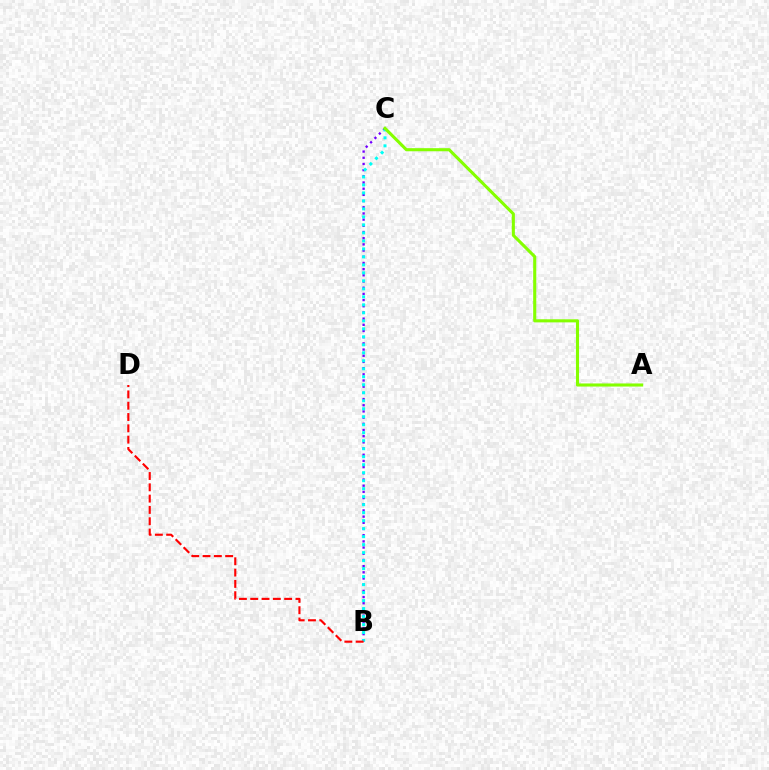{('B', 'C'): [{'color': '#7200ff', 'line_style': 'dotted', 'thickness': 1.68}, {'color': '#00fff6', 'line_style': 'dotted', 'thickness': 2.17}], ('B', 'D'): [{'color': '#ff0000', 'line_style': 'dashed', 'thickness': 1.54}], ('A', 'C'): [{'color': '#84ff00', 'line_style': 'solid', 'thickness': 2.23}]}